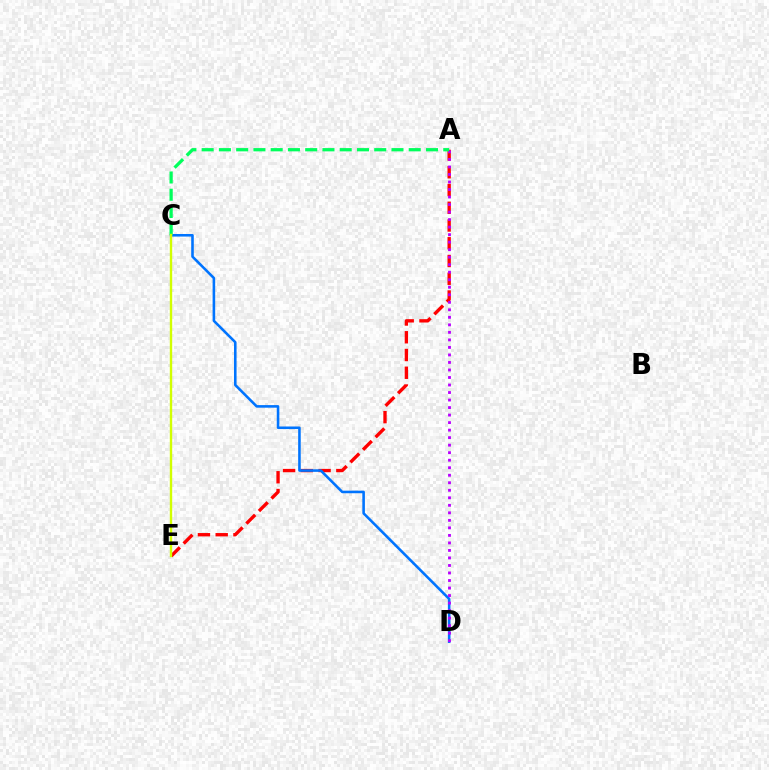{('A', 'E'): [{'color': '#ff0000', 'line_style': 'dashed', 'thickness': 2.41}], ('C', 'D'): [{'color': '#0074ff', 'line_style': 'solid', 'thickness': 1.86}], ('A', 'D'): [{'color': '#b900ff', 'line_style': 'dotted', 'thickness': 2.04}], ('A', 'C'): [{'color': '#00ff5c', 'line_style': 'dashed', 'thickness': 2.34}], ('C', 'E'): [{'color': '#d1ff00', 'line_style': 'solid', 'thickness': 1.72}]}